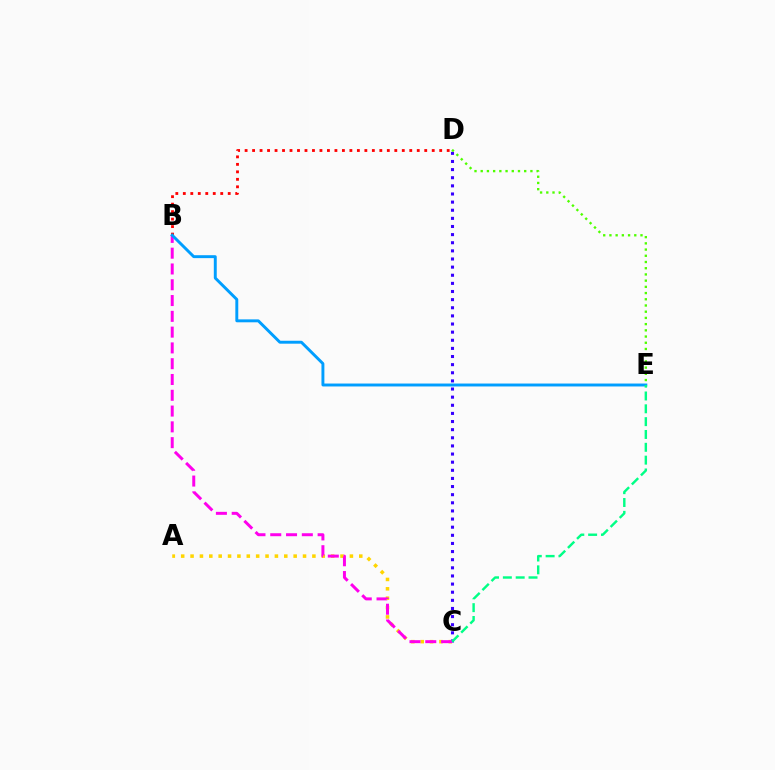{('B', 'D'): [{'color': '#ff0000', 'line_style': 'dotted', 'thickness': 2.03}], ('A', 'C'): [{'color': '#ffd500', 'line_style': 'dotted', 'thickness': 2.55}], ('C', 'D'): [{'color': '#3700ff', 'line_style': 'dotted', 'thickness': 2.21}], ('B', 'C'): [{'color': '#ff00ed', 'line_style': 'dashed', 'thickness': 2.14}], ('D', 'E'): [{'color': '#4fff00', 'line_style': 'dotted', 'thickness': 1.69}], ('B', 'E'): [{'color': '#009eff', 'line_style': 'solid', 'thickness': 2.11}], ('C', 'E'): [{'color': '#00ff86', 'line_style': 'dashed', 'thickness': 1.74}]}